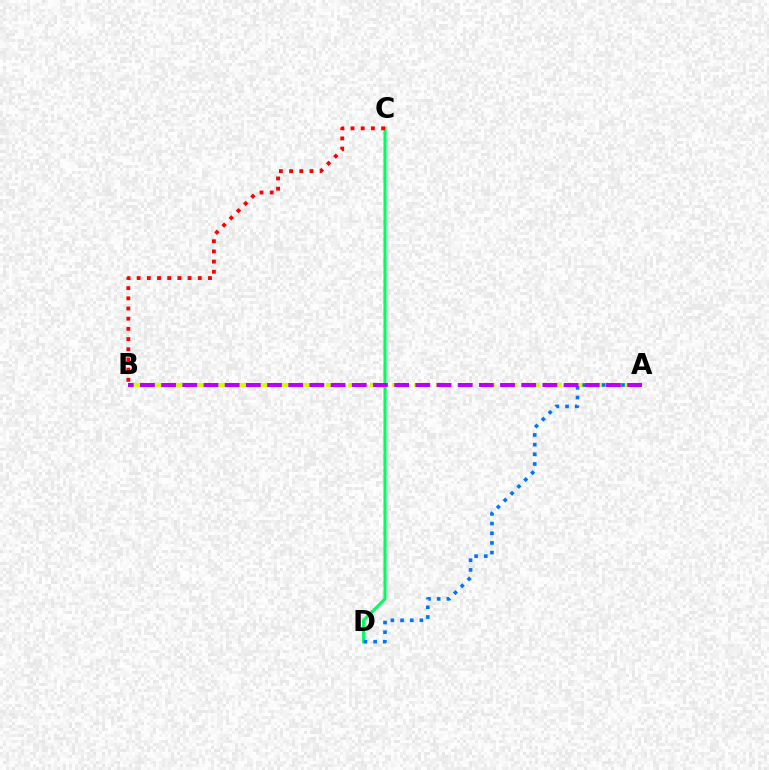{('C', 'D'): [{'color': '#00ff5c', 'line_style': 'solid', 'thickness': 2.23}], ('B', 'C'): [{'color': '#ff0000', 'line_style': 'dotted', 'thickness': 2.77}], ('A', 'B'): [{'color': '#d1ff00', 'line_style': 'dashed', 'thickness': 2.99}, {'color': '#b900ff', 'line_style': 'dashed', 'thickness': 2.88}], ('A', 'D'): [{'color': '#0074ff', 'line_style': 'dotted', 'thickness': 2.63}]}